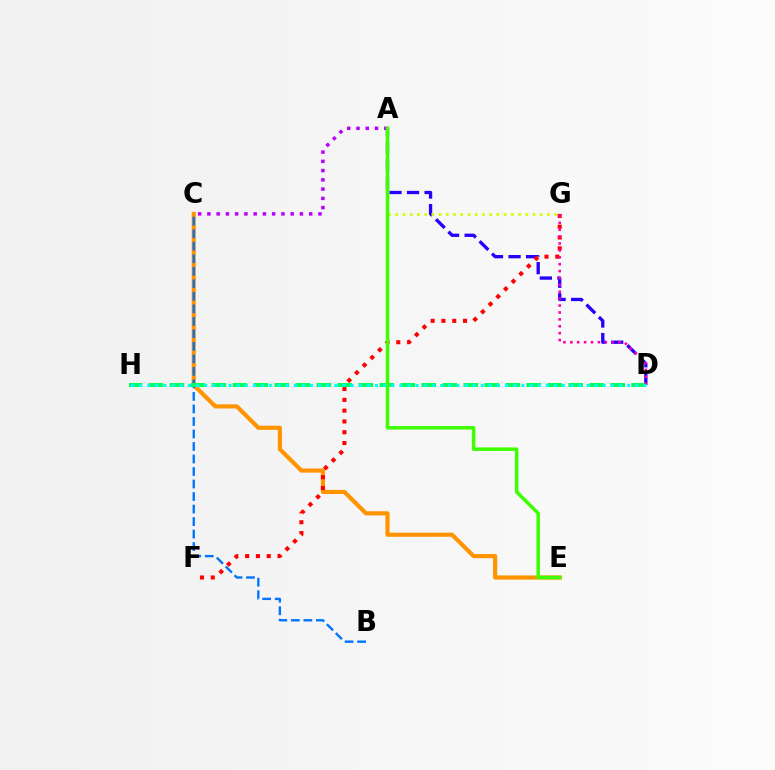{('C', 'E'): [{'color': '#ff9400', 'line_style': 'solid', 'thickness': 3.0}], ('A', 'D'): [{'color': '#2500ff', 'line_style': 'dashed', 'thickness': 2.39}], ('B', 'C'): [{'color': '#0074ff', 'line_style': 'dashed', 'thickness': 1.7}], ('A', 'G'): [{'color': '#d1ff00', 'line_style': 'dotted', 'thickness': 1.96}], ('D', 'H'): [{'color': '#00ff5c', 'line_style': 'dashed', 'thickness': 2.85}, {'color': '#00fff6', 'line_style': 'dotted', 'thickness': 2.21}], ('A', 'C'): [{'color': '#b900ff', 'line_style': 'dotted', 'thickness': 2.51}], ('F', 'G'): [{'color': '#ff0000', 'line_style': 'dotted', 'thickness': 2.93}], ('D', 'G'): [{'color': '#ff00ac', 'line_style': 'dotted', 'thickness': 1.87}], ('A', 'E'): [{'color': '#3dff00', 'line_style': 'solid', 'thickness': 2.52}]}